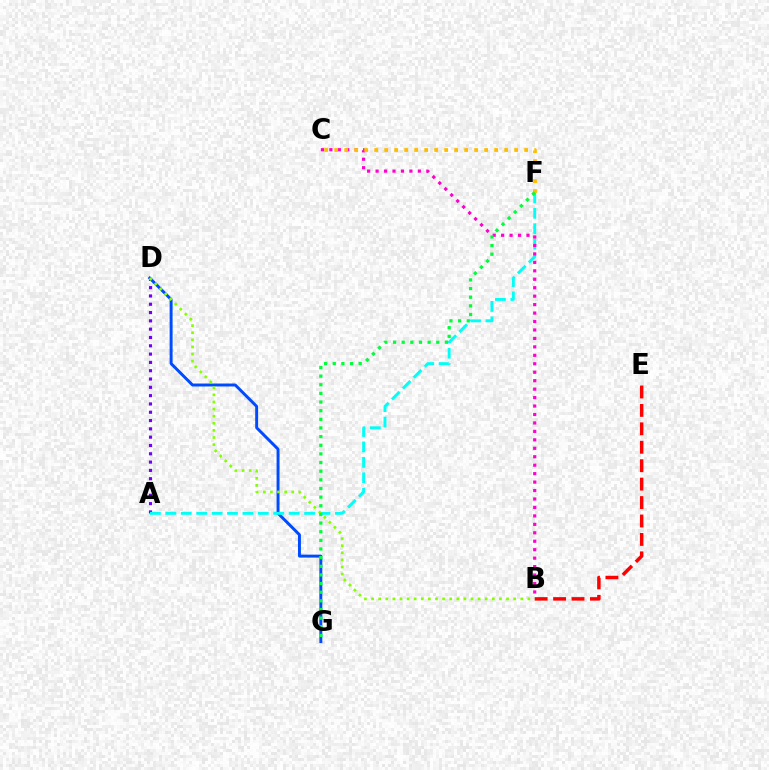{('A', 'D'): [{'color': '#7200ff', 'line_style': 'dotted', 'thickness': 2.26}], ('D', 'G'): [{'color': '#004bff', 'line_style': 'solid', 'thickness': 2.13}], ('A', 'F'): [{'color': '#00fff6', 'line_style': 'dashed', 'thickness': 2.09}], ('B', 'E'): [{'color': '#ff0000', 'line_style': 'dashed', 'thickness': 2.5}], ('B', 'C'): [{'color': '#ff00cf', 'line_style': 'dotted', 'thickness': 2.3}], ('C', 'F'): [{'color': '#ffbd00', 'line_style': 'dotted', 'thickness': 2.72}], ('B', 'D'): [{'color': '#84ff00', 'line_style': 'dotted', 'thickness': 1.93}], ('F', 'G'): [{'color': '#00ff39', 'line_style': 'dotted', 'thickness': 2.35}]}